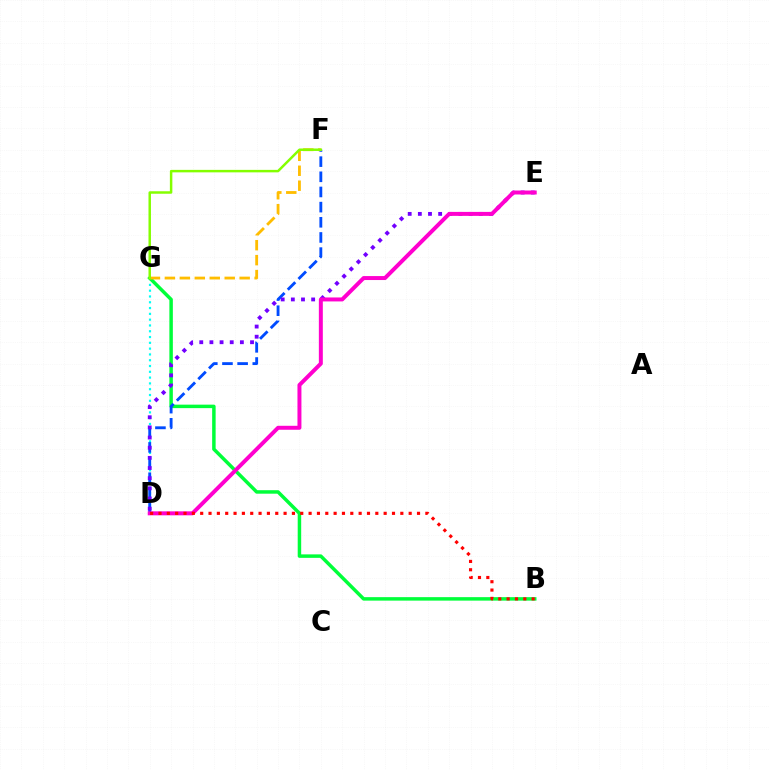{('D', 'G'): [{'color': '#00fff6', 'line_style': 'dotted', 'thickness': 1.57}], ('B', 'G'): [{'color': '#00ff39', 'line_style': 'solid', 'thickness': 2.51}], ('D', 'F'): [{'color': '#004bff', 'line_style': 'dashed', 'thickness': 2.06}], ('F', 'G'): [{'color': '#ffbd00', 'line_style': 'dashed', 'thickness': 2.03}, {'color': '#84ff00', 'line_style': 'solid', 'thickness': 1.78}], ('D', 'E'): [{'color': '#7200ff', 'line_style': 'dotted', 'thickness': 2.76}, {'color': '#ff00cf', 'line_style': 'solid', 'thickness': 2.86}], ('B', 'D'): [{'color': '#ff0000', 'line_style': 'dotted', 'thickness': 2.27}]}